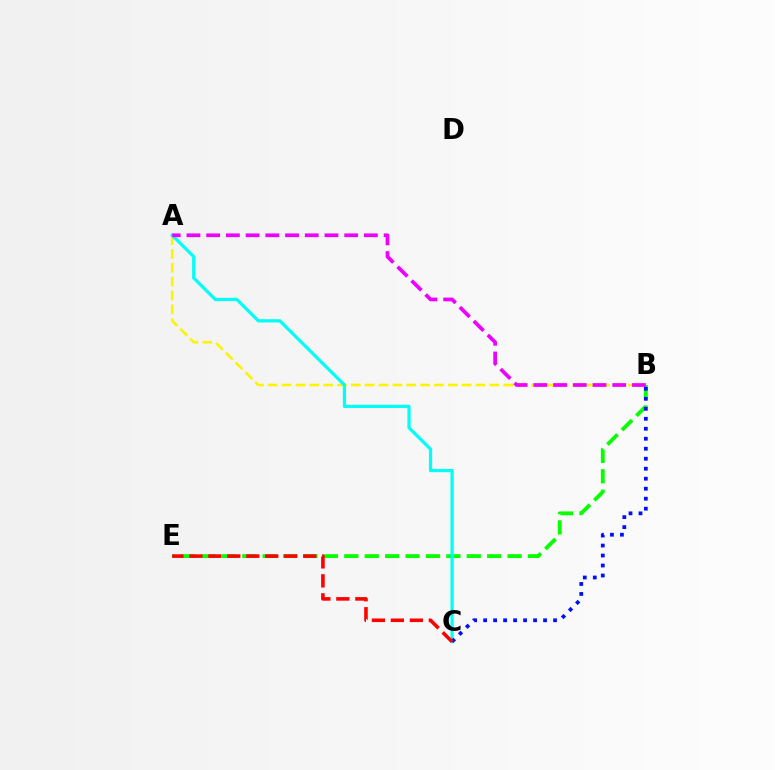{('B', 'E'): [{'color': '#08ff00', 'line_style': 'dashed', 'thickness': 2.77}], ('A', 'B'): [{'color': '#fcf500', 'line_style': 'dashed', 'thickness': 1.88}, {'color': '#ee00ff', 'line_style': 'dashed', 'thickness': 2.68}], ('A', 'C'): [{'color': '#00fff6', 'line_style': 'solid', 'thickness': 2.32}], ('B', 'C'): [{'color': '#0010ff', 'line_style': 'dotted', 'thickness': 2.71}], ('C', 'E'): [{'color': '#ff0000', 'line_style': 'dashed', 'thickness': 2.58}]}